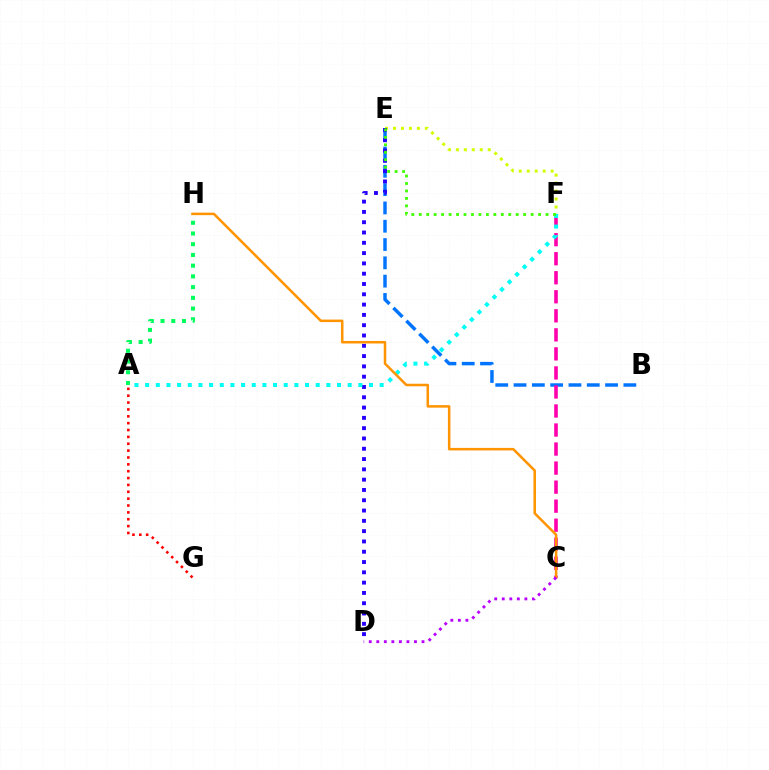{('A', 'G'): [{'color': '#ff0000', 'line_style': 'dotted', 'thickness': 1.86}], ('B', 'E'): [{'color': '#0074ff', 'line_style': 'dashed', 'thickness': 2.49}], ('E', 'F'): [{'color': '#d1ff00', 'line_style': 'dotted', 'thickness': 2.17}, {'color': '#3dff00', 'line_style': 'dotted', 'thickness': 2.03}], ('C', 'F'): [{'color': '#ff00ac', 'line_style': 'dashed', 'thickness': 2.59}], ('A', 'H'): [{'color': '#00ff5c', 'line_style': 'dotted', 'thickness': 2.91}], ('D', 'E'): [{'color': '#2500ff', 'line_style': 'dotted', 'thickness': 2.8}], ('A', 'F'): [{'color': '#00fff6', 'line_style': 'dotted', 'thickness': 2.9}], ('C', 'H'): [{'color': '#ff9400', 'line_style': 'solid', 'thickness': 1.81}], ('C', 'D'): [{'color': '#b900ff', 'line_style': 'dotted', 'thickness': 2.05}]}